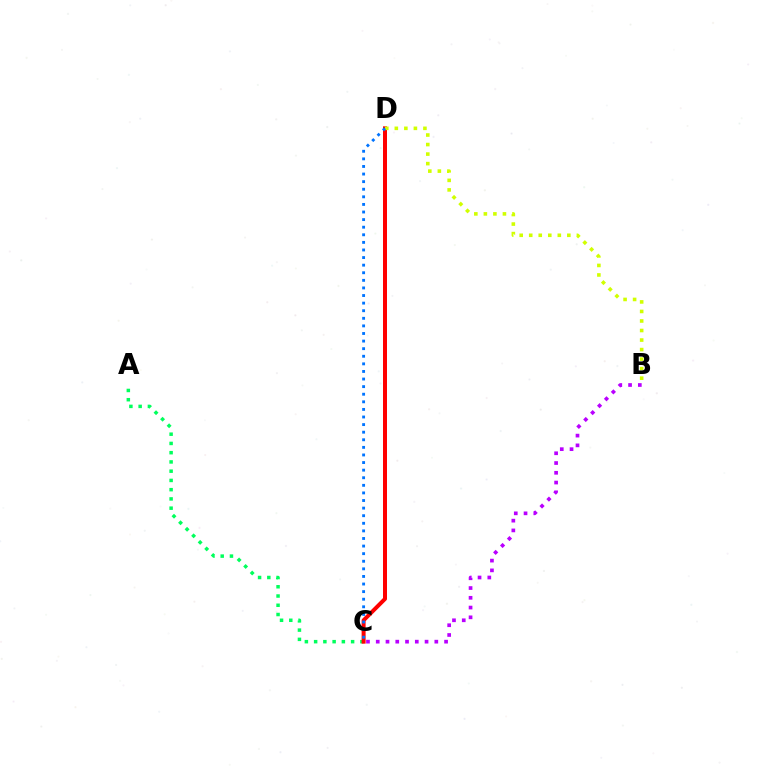{('A', 'C'): [{'color': '#00ff5c', 'line_style': 'dotted', 'thickness': 2.51}], ('C', 'D'): [{'color': '#ff0000', 'line_style': 'solid', 'thickness': 2.87}, {'color': '#0074ff', 'line_style': 'dotted', 'thickness': 2.06}], ('B', 'D'): [{'color': '#d1ff00', 'line_style': 'dotted', 'thickness': 2.59}], ('B', 'C'): [{'color': '#b900ff', 'line_style': 'dotted', 'thickness': 2.65}]}